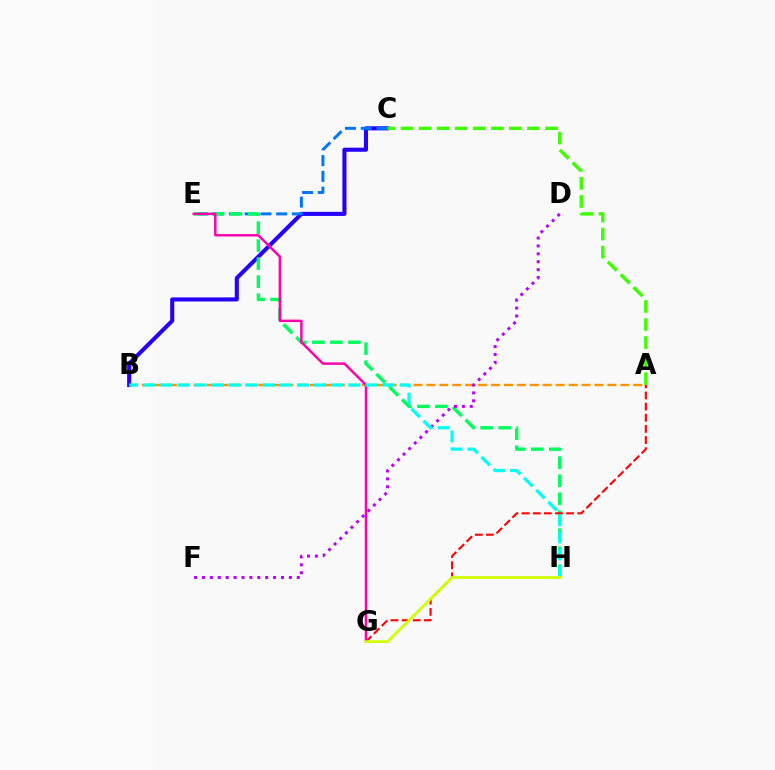{('B', 'C'): [{'color': '#2500ff', 'line_style': 'solid', 'thickness': 2.94}], ('A', 'B'): [{'color': '#ff9400', 'line_style': 'dashed', 'thickness': 1.76}], ('C', 'E'): [{'color': '#0074ff', 'line_style': 'dashed', 'thickness': 2.14}], ('E', 'H'): [{'color': '#00ff5c', 'line_style': 'dashed', 'thickness': 2.45}], ('A', 'G'): [{'color': '#ff0000', 'line_style': 'dashed', 'thickness': 1.51}], ('E', 'G'): [{'color': '#ff00ac', 'line_style': 'solid', 'thickness': 1.76}], ('A', 'C'): [{'color': '#3dff00', 'line_style': 'dashed', 'thickness': 2.45}], ('D', 'F'): [{'color': '#b900ff', 'line_style': 'dotted', 'thickness': 2.15}], ('B', 'H'): [{'color': '#00fff6', 'line_style': 'dashed', 'thickness': 2.32}], ('G', 'H'): [{'color': '#d1ff00', 'line_style': 'solid', 'thickness': 1.99}]}